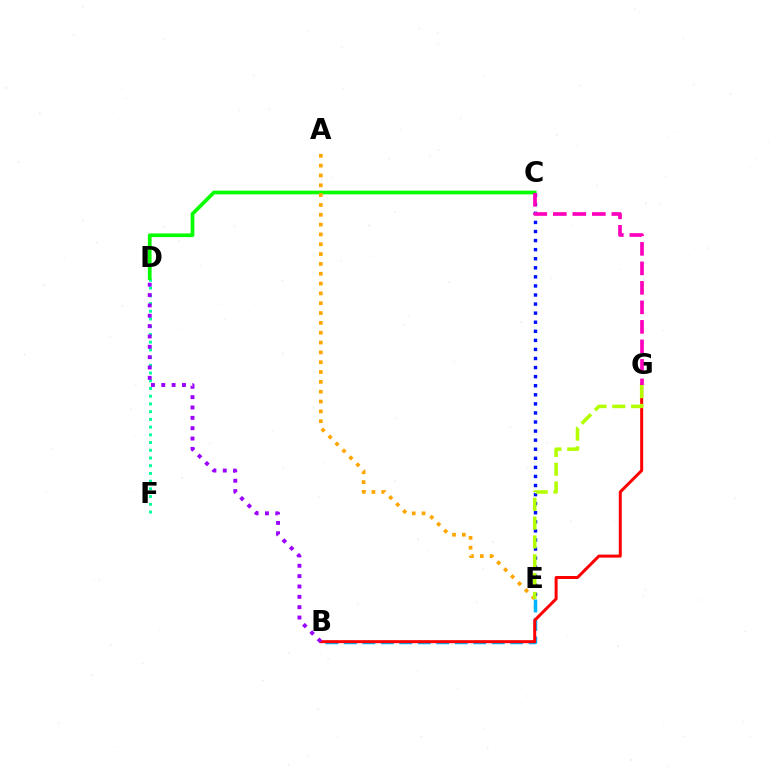{('D', 'F'): [{'color': '#00ff9d', 'line_style': 'dotted', 'thickness': 2.1}], ('C', 'E'): [{'color': '#0010ff', 'line_style': 'dotted', 'thickness': 2.46}], ('B', 'E'): [{'color': '#00b5ff', 'line_style': 'dashed', 'thickness': 2.51}], ('C', 'D'): [{'color': '#08ff00', 'line_style': 'solid', 'thickness': 2.67}], ('B', 'G'): [{'color': '#ff0000', 'line_style': 'solid', 'thickness': 2.15}], ('A', 'E'): [{'color': '#ffa500', 'line_style': 'dotted', 'thickness': 2.67}], ('B', 'D'): [{'color': '#9b00ff', 'line_style': 'dotted', 'thickness': 2.81}], ('E', 'G'): [{'color': '#b3ff00', 'line_style': 'dashed', 'thickness': 2.56}], ('C', 'G'): [{'color': '#ff00bd', 'line_style': 'dashed', 'thickness': 2.65}]}